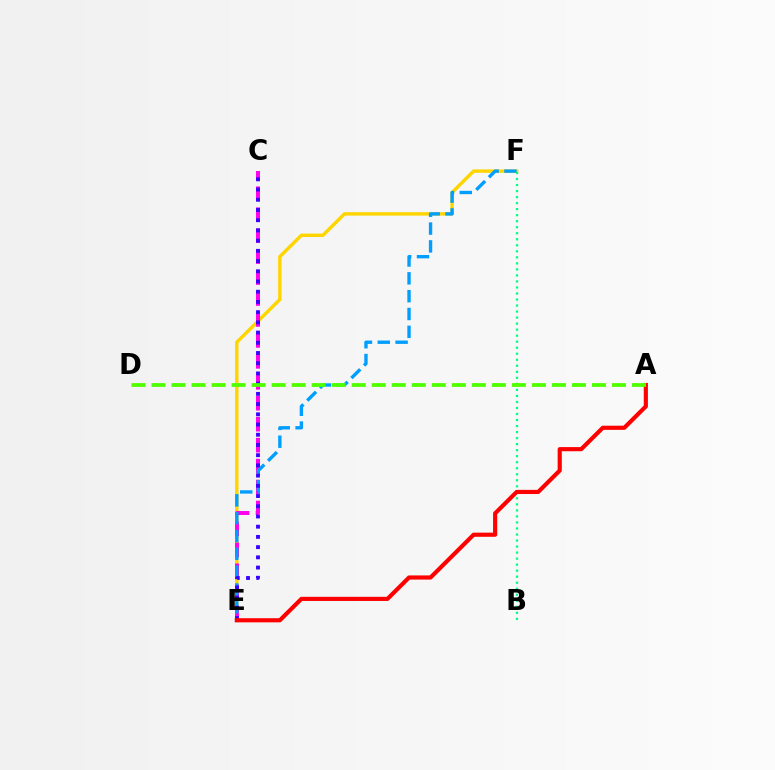{('E', 'F'): [{'color': '#ffd500', 'line_style': 'solid', 'thickness': 2.47}, {'color': '#009eff', 'line_style': 'dashed', 'thickness': 2.42}], ('C', 'E'): [{'color': '#ff00ed', 'line_style': 'dashed', 'thickness': 2.85}, {'color': '#3700ff', 'line_style': 'dotted', 'thickness': 2.78}], ('B', 'F'): [{'color': '#00ff86', 'line_style': 'dotted', 'thickness': 1.64}], ('A', 'E'): [{'color': '#ff0000', 'line_style': 'solid', 'thickness': 2.99}], ('A', 'D'): [{'color': '#4fff00', 'line_style': 'dashed', 'thickness': 2.72}]}